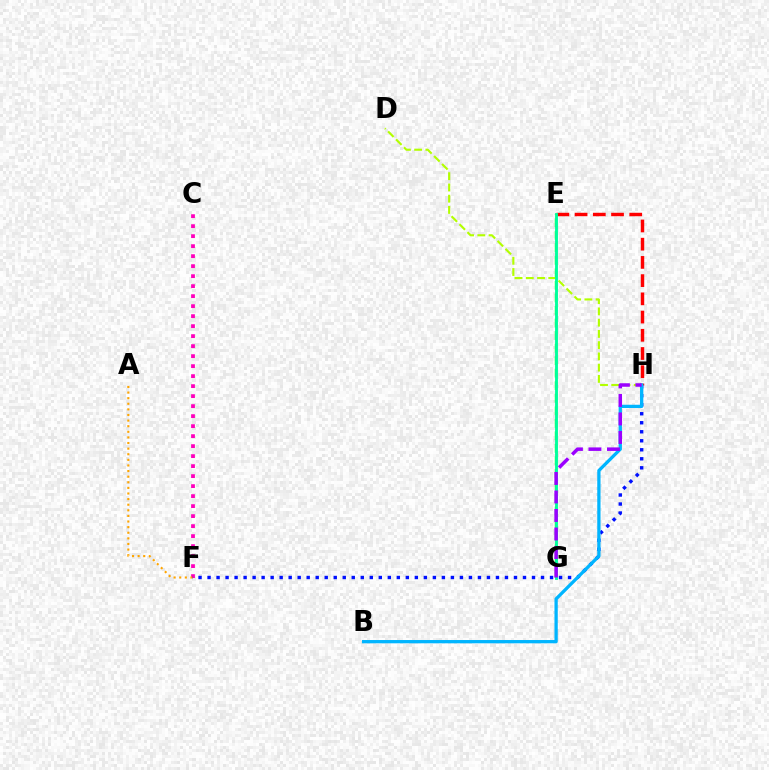{('C', 'F'): [{'color': '#ff00bd', 'line_style': 'dotted', 'thickness': 2.72}], ('E', 'H'): [{'color': '#ff0000', 'line_style': 'dashed', 'thickness': 2.48}], ('A', 'F'): [{'color': '#ffa500', 'line_style': 'dotted', 'thickness': 1.52}], ('E', 'G'): [{'color': '#08ff00', 'line_style': 'dashed', 'thickness': 1.7}, {'color': '#00ff9d', 'line_style': 'solid', 'thickness': 2.07}], ('D', 'H'): [{'color': '#b3ff00', 'line_style': 'dashed', 'thickness': 1.53}], ('F', 'H'): [{'color': '#0010ff', 'line_style': 'dotted', 'thickness': 2.45}], ('B', 'H'): [{'color': '#00b5ff', 'line_style': 'solid', 'thickness': 2.36}], ('G', 'H'): [{'color': '#9b00ff', 'line_style': 'dashed', 'thickness': 2.52}]}